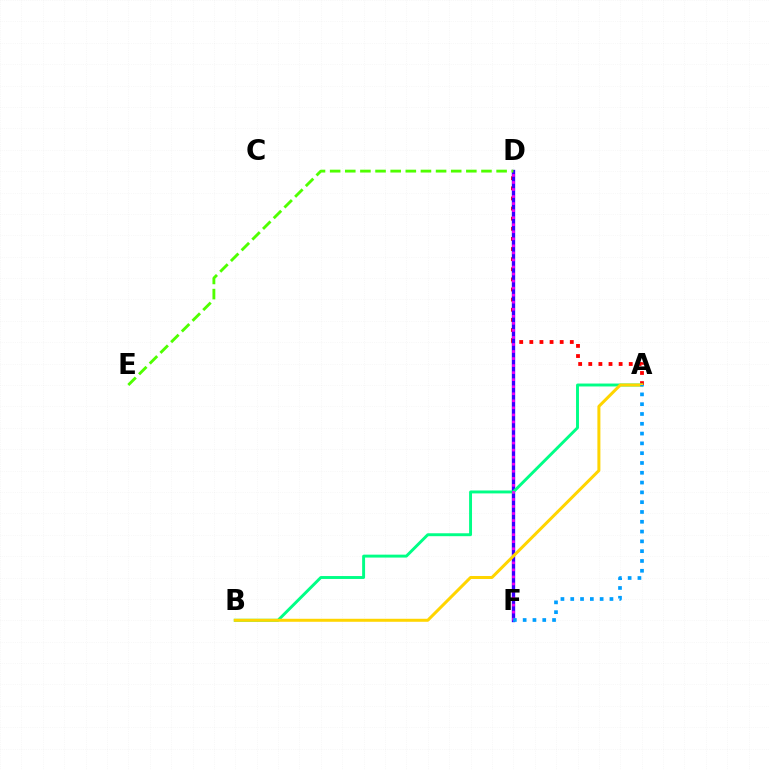{('A', 'D'): [{'color': '#ff0000', 'line_style': 'dotted', 'thickness': 2.75}], ('D', 'F'): [{'color': '#3700ff', 'line_style': 'solid', 'thickness': 2.41}, {'color': '#ff00ed', 'line_style': 'dotted', 'thickness': 1.91}], ('A', 'B'): [{'color': '#00ff86', 'line_style': 'solid', 'thickness': 2.11}, {'color': '#ffd500', 'line_style': 'solid', 'thickness': 2.17}], ('D', 'E'): [{'color': '#4fff00', 'line_style': 'dashed', 'thickness': 2.06}], ('A', 'F'): [{'color': '#009eff', 'line_style': 'dotted', 'thickness': 2.66}]}